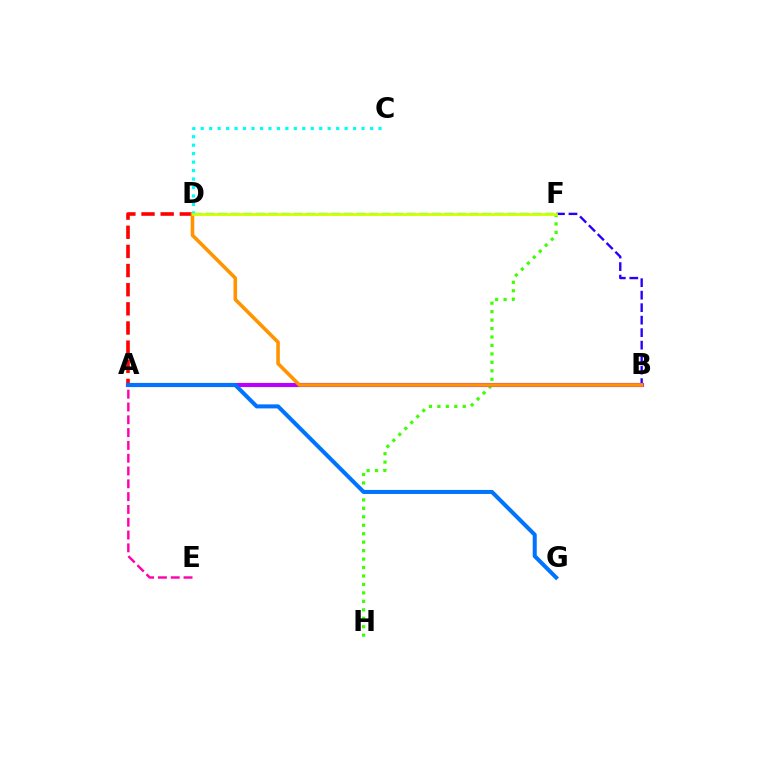{('A', 'D'): [{'color': '#ff0000', 'line_style': 'dashed', 'thickness': 2.6}], ('F', 'H'): [{'color': '#3dff00', 'line_style': 'dotted', 'thickness': 2.3}], ('B', 'F'): [{'color': '#2500ff', 'line_style': 'dashed', 'thickness': 1.7}], ('A', 'B'): [{'color': '#b900ff', 'line_style': 'solid', 'thickness': 2.97}], ('A', 'E'): [{'color': '#ff00ac', 'line_style': 'dashed', 'thickness': 1.74}], ('B', 'D'): [{'color': '#ff9400', 'line_style': 'solid', 'thickness': 2.59}], ('D', 'F'): [{'color': '#00ff5c', 'line_style': 'dashed', 'thickness': 1.71}, {'color': '#d1ff00', 'line_style': 'solid', 'thickness': 2.01}], ('A', 'G'): [{'color': '#0074ff', 'line_style': 'solid', 'thickness': 2.91}], ('C', 'D'): [{'color': '#00fff6', 'line_style': 'dotted', 'thickness': 2.3}]}